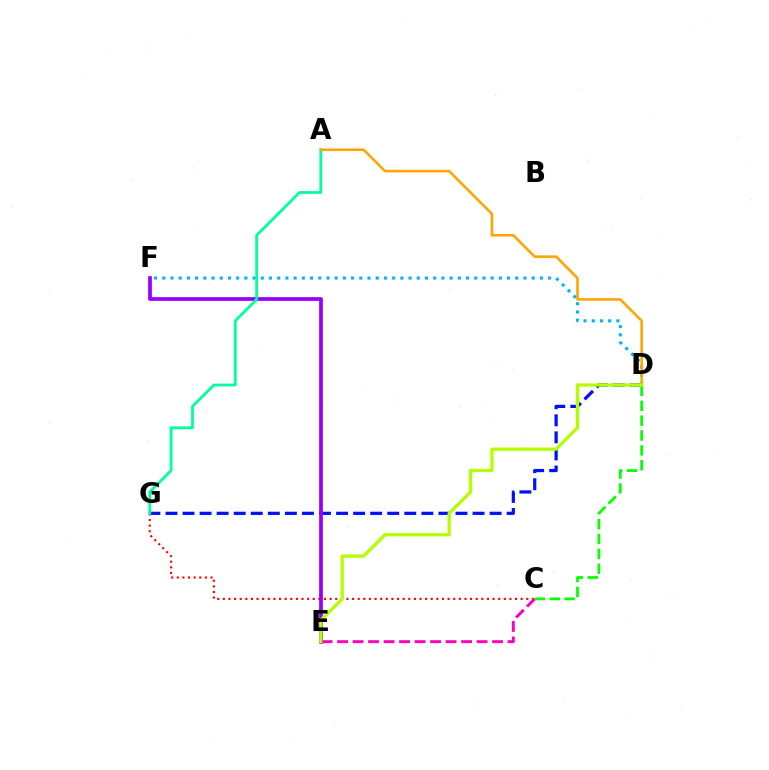{('D', 'G'): [{'color': '#0010ff', 'line_style': 'dashed', 'thickness': 2.32}], ('D', 'F'): [{'color': '#00b5ff', 'line_style': 'dotted', 'thickness': 2.23}], ('C', 'G'): [{'color': '#ff0000', 'line_style': 'dotted', 'thickness': 1.53}], ('C', 'E'): [{'color': '#ff00bd', 'line_style': 'dashed', 'thickness': 2.11}], ('E', 'F'): [{'color': '#9b00ff', 'line_style': 'solid', 'thickness': 2.69}], ('A', 'G'): [{'color': '#00ff9d', 'line_style': 'solid', 'thickness': 2.01}], ('C', 'D'): [{'color': '#08ff00', 'line_style': 'dashed', 'thickness': 2.02}], ('A', 'D'): [{'color': '#ffa500', 'line_style': 'solid', 'thickness': 1.87}], ('D', 'E'): [{'color': '#b3ff00', 'line_style': 'solid', 'thickness': 2.36}]}